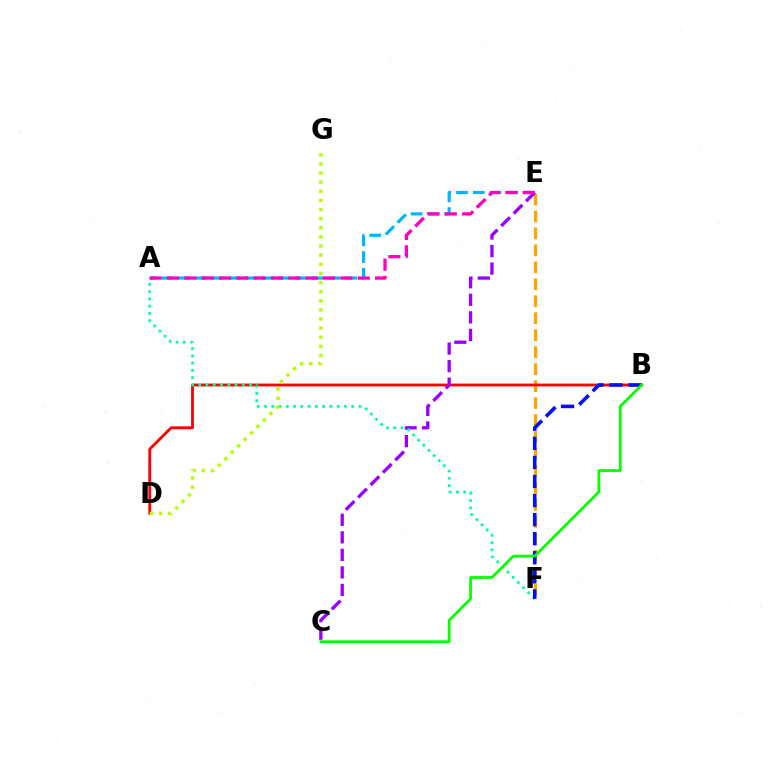{('E', 'F'): [{'color': '#ffa500', 'line_style': 'dashed', 'thickness': 2.31}], ('B', 'D'): [{'color': '#ff0000', 'line_style': 'solid', 'thickness': 2.04}], ('A', 'E'): [{'color': '#00b5ff', 'line_style': 'dashed', 'thickness': 2.27}, {'color': '#ff00bd', 'line_style': 'dashed', 'thickness': 2.36}], ('C', 'E'): [{'color': '#9b00ff', 'line_style': 'dashed', 'thickness': 2.38}], ('A', 'F'): [{'color': '#00ff9d', 'line_style': 'dotted', 'thickness': 1.97}], ('B', 'F'): [{'color': '#0010ff', 'line_style': 'dashed', 'thickness': 2.59}], ('D', 'G'): [{'color': '#b3ff00', 'line_style': 'dotted', 'thickness': 2.48}], ('B', 'C'): [{'color': '#08ff00', 'line_style': 'solid', 'thickness': 1.99}]}